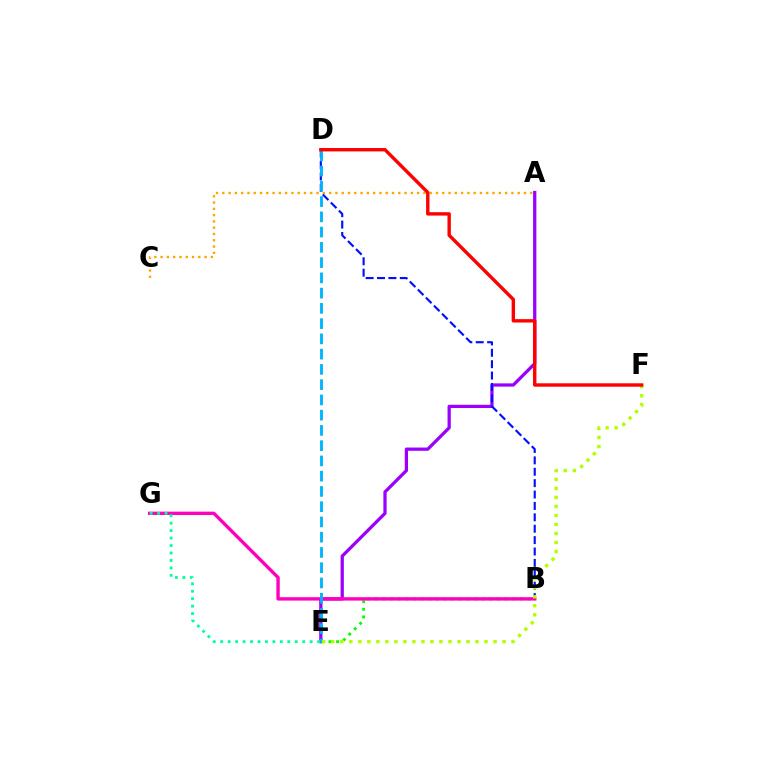{('A', 'E'): [{'color': '#9b00ff', 'line_style': 'solid', 'thickness': 2.34}], ('B', 'E'): [{'color': '#08ff00', 'line_style': 'dotted', 'thickness': 2.08}], ('A', 'C'): [{'color': '#ffa500', 'line_style': 'dotted', 'thickness': 1.71}], ('B', 'D'): [{'color': '#0010ff', 'line_style': 'dashed', 'thickness': 1.55}], ('B', 'G'): [{'color': '#ff00bd', 'line_style': 'solid', 'thickness': 2.44}], ('D', 'E'): [{'color': '#00b5ff', 'line_style': 'dashed', 'thickness': 2.07}], ('E', 'G'): [{'color': '#00ff9d', 'line_style': 'dotted', 'thickness': 2.03}], ('E', 'F'): [{'color': '#b3ff00', 'line_style': 'dotted', 'thickness': 2.45}], ('D', 'F'): [{'color': '#ff0000', 'line_style': 'solid', 'thickness': 2.44}]}